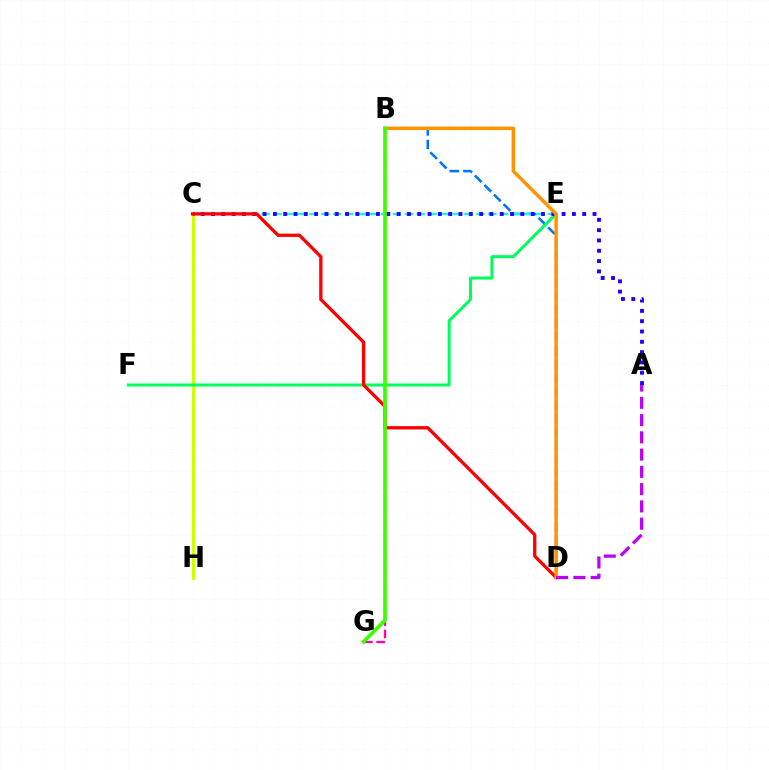{('B', 'G'): [{'color': '#ff00ac', 'line_style': 'dashed', 'thickness': 1.68}, {'color': '#3dff00', 'line_style': 'solid', 'thickness': 2.64}], ('B', 'D'): [{'color': '#0074ff', 'line_style': 'dashed', 'thickness': 1.84}, {'color': '#ff9400', 'line_style': 'solid', 'thickness': 2.51}], ('C', 'H'): [{'color': '#d1ff00', 'line_style': 'solid', 'thickness': 2.28}], ('E', 'F'): [{'color': '#00ff5c', 'line_style': 'solid', 'thickness': 2.18}], ('C', 'E'): [{'color': '#00fff6', 'line_style': 'dashed', 'thickness': 1.62}], ('A', 'C'): [{'color': '#2500ff', 'line_style': 'dotted', 'thickness': 2.8}], ('C', 'D'): [{'color': '#ff0000', 'line_style': 'solid', 'thickness': 2.38}], ('A', 'D'): [{'color': '#b900ff', 'line_style': 'dashed', 'thickness': 2.35}]}